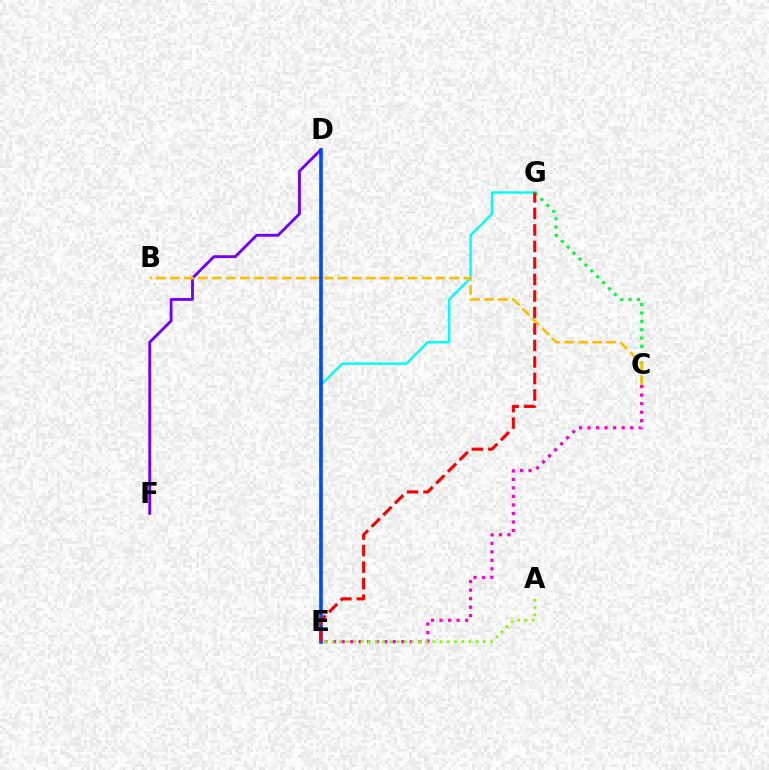{('D', 'F'): [{'color': '#7200ff', 'line_style': 'solid', 'thickness': 2.05}], ('E', 'G'): [{'color': '#00fff6', 'line_style': 'solid', 'thickness': 1.73}, {'color': '#ff0000', 'line_style': 'dashed', 'thickness': 2.24}], ('C', 'G'): [{'color': '#00ff39', 'line_style': 'dotted', 'thickness': 2.27}], ('C', 'E'): [{'color': '#ff00cf', 'line_style': 'dotted', 'thickness': 2.32}], ('B', 'C'): [{'color': '#ffbd00', 'line_style': 'dashed', 'thickness': 1.9}], ('D', 'E'): [{'color': '#004bff', 'line_style': 'solid', 'thickness': 2.61}], ('A', 'E'): [{'color': '#84ff00', 'line_style': 'dotted', 'thickness': 1.96}]}